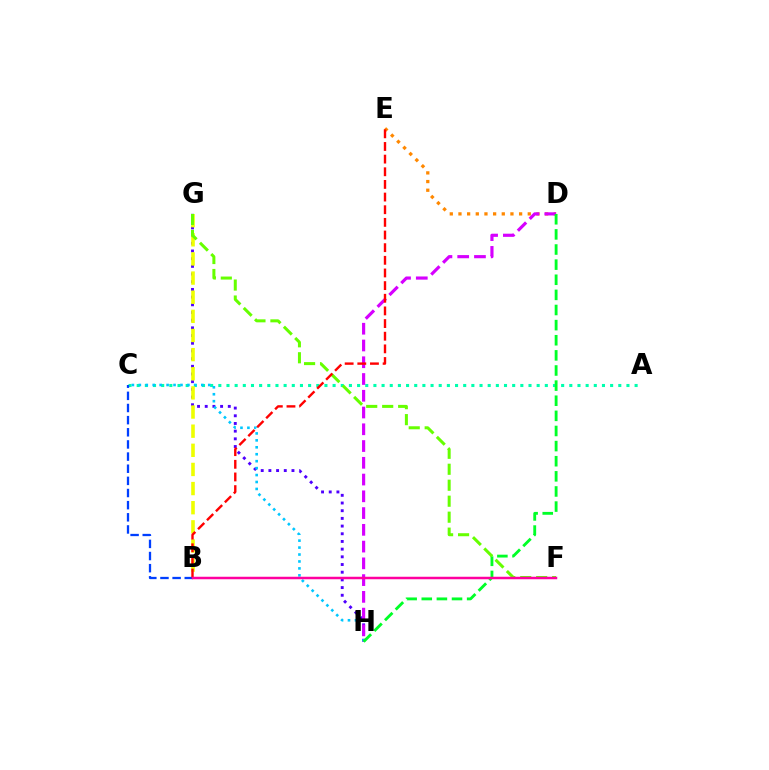{('A', 'C'): [{'color': '#00ffaf', 'line_style': 'dotted', 'thickness': 2.22}], ('D', 'E'): [{'color': '#ff8800', 'line_style': 'dotted', 'thickness': 2.35}], ('G', 'H'): [{'color': '#4f00ff', 'line_style': 'dotted', 'thickness': 2.09}], ('C', 'H'): [{'color': '#00c7ff', 'line_style': 'dotted', 'thickness': 1.89}], ('B', 'G'): [{'color': '#eeff00', 'line_style': 'dashed', 'thickness': 2.6}], ('D', 'H'): [{'color': '#d600ff', 'line_style': 'dashed', 'thickness': 2.28}, {'color': '#00ff27', 'line_style': 'dashed', 'thickness': 2.05}], ('F', 'G'): [{'color': '#66ff00', 'line_style': 'dashed', 'thickness': 2.17}], ('B', 'C'): [{'color': '#003fff', 'line_style': 'dashed', 'thickness': 1.65}], ('B', 'E'): [{'color': '#ff0000', 'line_style': 'dashed', 'thickness': 1.72}], ('B', 'F'): [{'color': '#ff00a0', 'line_style': 'solid', 'thickness': 1.79}]}